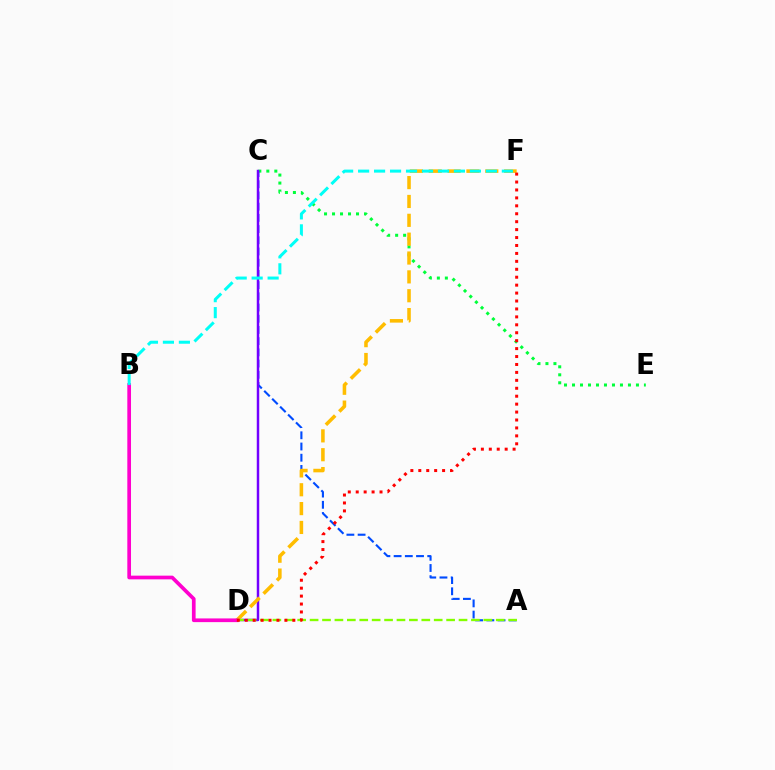{('C', 'E'): [{'color': '#00ff39', 'line_style': 'dotted', 'thickness': 2.17}], ('A', 'C'): [{'color': '#004bff', 'line_style': 'dashed', 'thickness': 1.52}], ('C', 'D'): [{'color': '#7200ff', 'line_style': 'solid', 'thickness': 1.78}], ('D', 'F'): [{'color': '#ffbd00', 'line_style': 'dashed', 'thickness': 2.56}, {'color': '#ff0000', 'line_style': 'dotted', 'thickness': 2.16}], ('B', 'D'): [{'color': '#ff00cf', 'line_style': 'solid', 'thickness': 2.66}], ('A', 'D'): [{'color': '#84ff00', 'line_style': 'dashed', 'thickness': 1.69}], ('B', 'F'): [{'color': '#00fff6', 'line_style': 'dashed', 'thickness': 2.17}]}